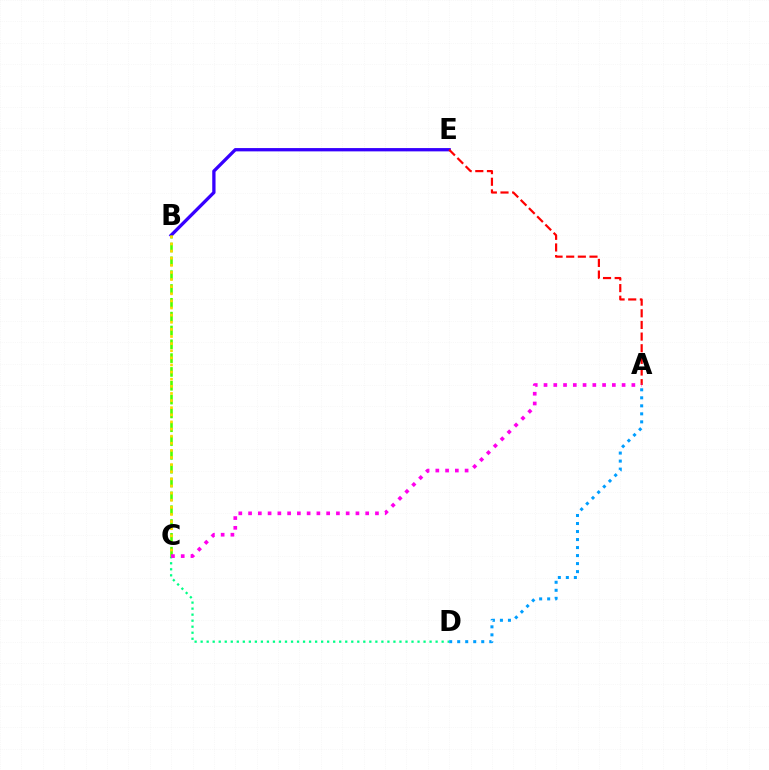{('B', 'E'): [{'color': '#3700ff', 'line_style': 'solid', 'thickness': 2.37}], ('A', 'E'): [{'color': '#ff0000', 'line_style': 'dashed', 'thickness': 1.58}], ('C', 'D'): [{'color': '#00ff86', 'line_style': 'dotted', 'thickness': 1.64}], ('B', 'C'): [{'color': '#4fff00', 'line_style': 'dashed', 'thickness': 1.88}, {'color': '#ffd500', 'line_style': 'dotted', 'thickness': 1.93}], ('A', 'D'): [{'color': '#009eff', 'line_style': 'dotted', 'thickness': 2.18}], ('A', 'C'): [{'color': '#ff00ed', 'line_style': 'dotted', 'thickness': 2.65}]}